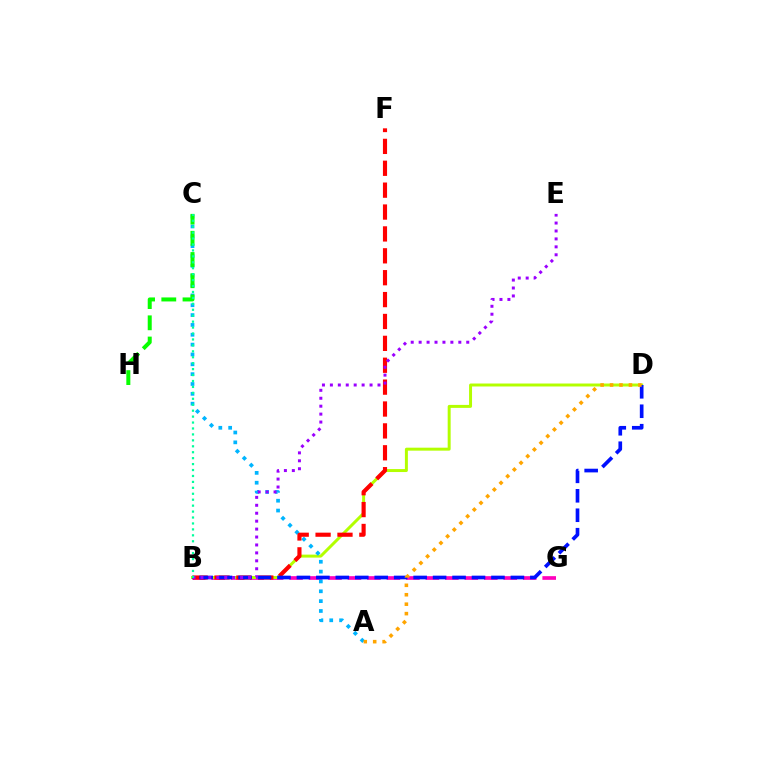{('B', 'G'): [{'color': '#ff00bd', 'line_style': 'dashed', 'thickness': 2.65}], ('B', 'D'): [{'color': '#b3ff00', 'line_style': 'solid', 'thickness': 2.14}, {'color': '#0010ff', 'line_style': 'dashed', 'thickness': 2.64}], ('A', 'C'): [{'color': '#00b5ff', 'line_style': 'dotted', 'thickness': 2.68}], ('C', 'H'): [{'color': '#08ff00', 'line_style': 'dashed', 'thickness': 2.88}], ('B', 'F'): [{'color': '#ff0000', 'line_style': 'dashed', 'thickness': 2.97}], ('B', 'E'): [{'color': '#9b00ff', 'line_style': 'dotted', 'thickness': 2.16}], ('A', 'D'): [{'color': '#ffa500', 'line_style': 'dotted', 'thickness': 2.57}], ('B', 'C'): [{'color': '#00ff9d', 'line_style': 'dotted', 'thickness': 1.61}]}